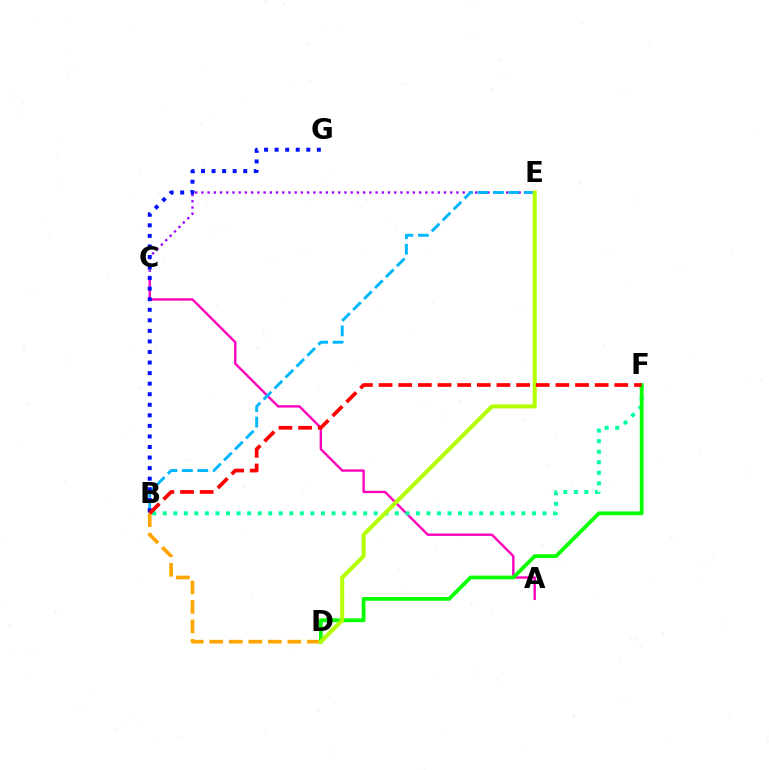{('B', 'D'): [{'color': '#ffa500', 'line_style': 'dashed', 'thickness': 2.65}], ('C', 'E'): [{'color': '#9b00ff', 'line_style': 'dotted', 'thickness': 1.69}], ('A', 'C'): [{'color': '#ff00bd', 'line_style': 'solid', 'thickness': 1.71}], ('B', 'E'): [{'color': '#00b5ff', 'line_style': 'dashed', 'thickness': 2.1}], ('B', 'F'): [{'color': '#00ff9d', 'line_style': 'dotted', 'thickness': 2.87}, {'color': '#ff0000', 'line_style': 'dashed', 'thickness': 2.67}], ('D', 'F'): [{'color': '#08ff00', 'line_style': 'solid', 'thickness': 2.71}], ('B', 'G'): [{'color': '#0010ff', 'line_style': 'dotted', 'thickness': 2.87}], ('D', 'E'): [{'color': '#b3ff00', 'line_style': 'solid', 'thickness': 2.9}]}